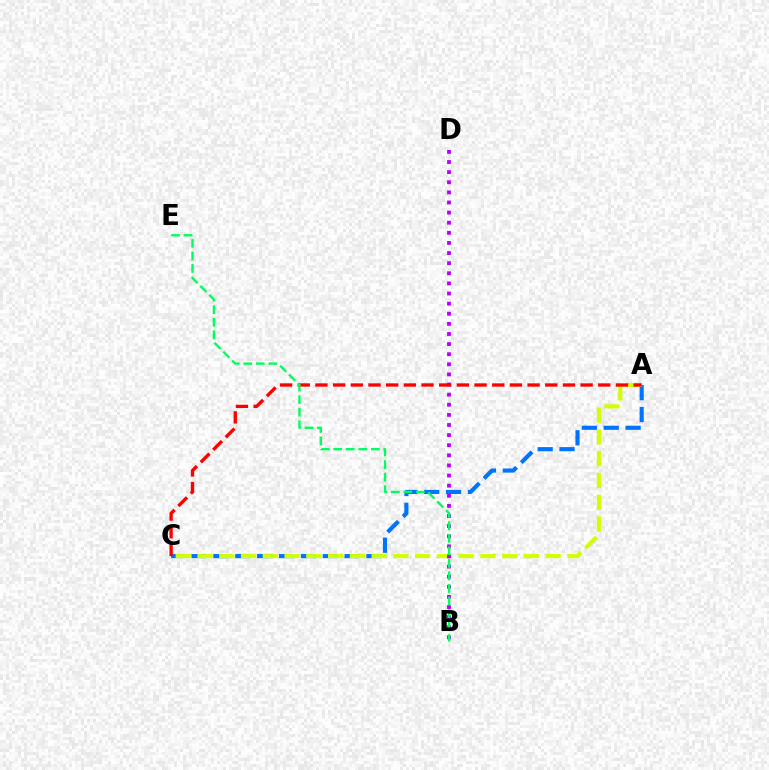{('A', 'C'): [{'color': '#0074ff', 'line_style': 'dashed', 'thickness': 2.97}, {'color': '#d1ff00', 'line_style': 'dashed', 'thickness': 2.96}, {'color': '#ff0000', 'line_style': 'dashed', 'thickness': 2.4}], ('B', 'D'): [{'color': '#b900ff', 'line_style': 'dotted', 'thickness': 2.75}], ('B', 'E'): [{'color': '#00ff5c', 'line_style': 'dashed', 'thickness': 1.7}]}